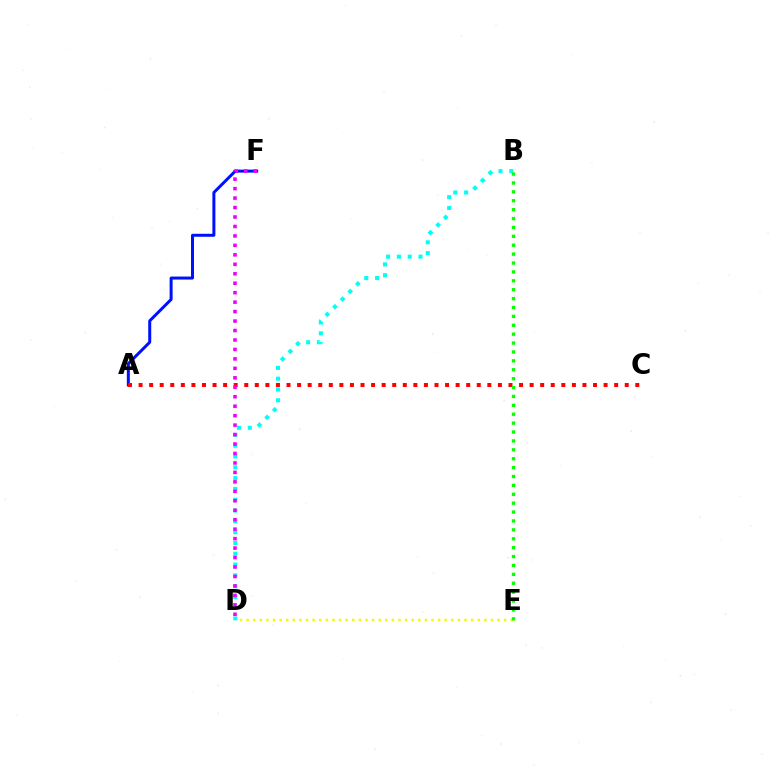{('D', 'E'): [{'color': '#fcf500', 'line_style': 'dotted', 'thickness': 1.79}], ('A', 'F'): [{'color': '#0010ff', 'line_style': 'solid', 'thickness': 2.16}], ('A', 'C'): [{'color': '#ff0000', 'line_style': 'dotted', 'thickness': 2.87}], ('B', 'D'): [{'color': '#00fff6', 'line_style': 'dotted', 'thickness': 2.94}], ('B', 'E'): [{'color': '#08ff00', 'line_style': 'dotted', 'thickness': 2.42}], ('D', 'F'): [{'color': '#ee00ff', 'line_style': 'dotted', 'thickness': 2.57}]}